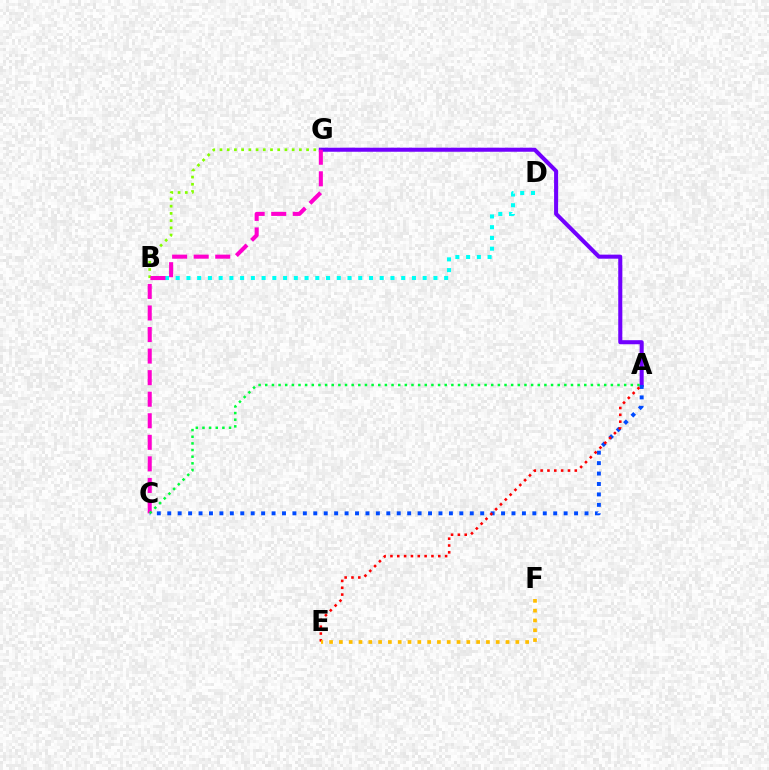{('A', 'G'): [{'color': '#7200ff', 'line_style': 'solid', 'thickness': 2.92}], ('B', 'G'): [{'color': '#84ff00', 'line_style': 'dotted', 'thickness': 1.96}], ('B', 'D'): [{'color': '#00fff6', 'line_style': 'dotted', 'thickness': 2.92}], ('A', 'C'): [{'color': '#004bff', 'line_style': 'dotted', 'thickness': 2.83}, {'color': '#00ff39', 'line_style': 'dotted', 'thickness': 1.81}], ('C', 'G'): [{'color': '#ff00cf', 'line_style': 'dashed', 'thickness': 2.93}], ('A', 'E'): [{'color': '#ff0000', 'line_style': 'dotted', 'thickness': 1.86}], ('E', 'F'): [{'color': '#ffbd00', 'line_style': 'dotted', 'thickness': 2.66}]}